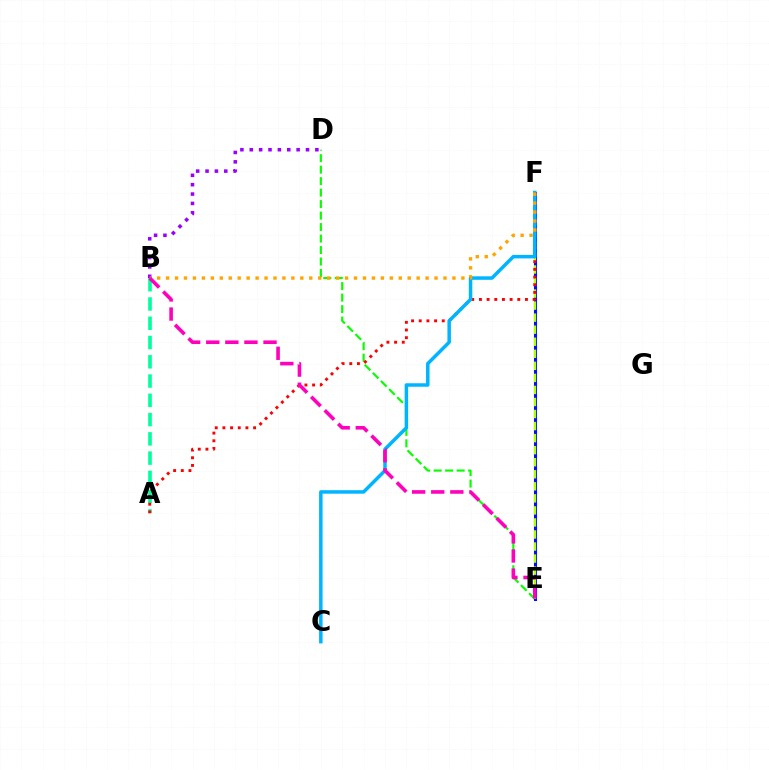{('D', 'E'): [{'color': '#08ff00', 'line_style': 'dashed', 'thickness': 1.56}], ('E', 'F'): [{'color': '#0010ff', 'line_style': 'solid', 'thickness': 2.22}, {'color': '#b3ff00', 'line_style': 'dashed', 'thickness': 1.64}], ('A', 'B'): [{'color': '#00ff9d', 'line_style': 'dashed', 'thickness': 2.62}], ('B', 'D'): [{'color': '#9b00ff', 'line_style': 'dotted', 'thickness': 2.55}], ('A', 'F'): [{'color': '#ff0000', 'line_style': 'dotted', 'thickness': 2.08}], ('C', 'F'): [{'color': '#00b5ff', 'line_style': 'solid', 'thickness': 2.51}], ('B', 'F'): [{'color': '#ffa500', 'line_style': 'dotted', 'thickness': 2.43}], ('B', 'E'): [{'color': '#ff00bd', 'line_style': 'dashed', 'thickness': 2.59}]}